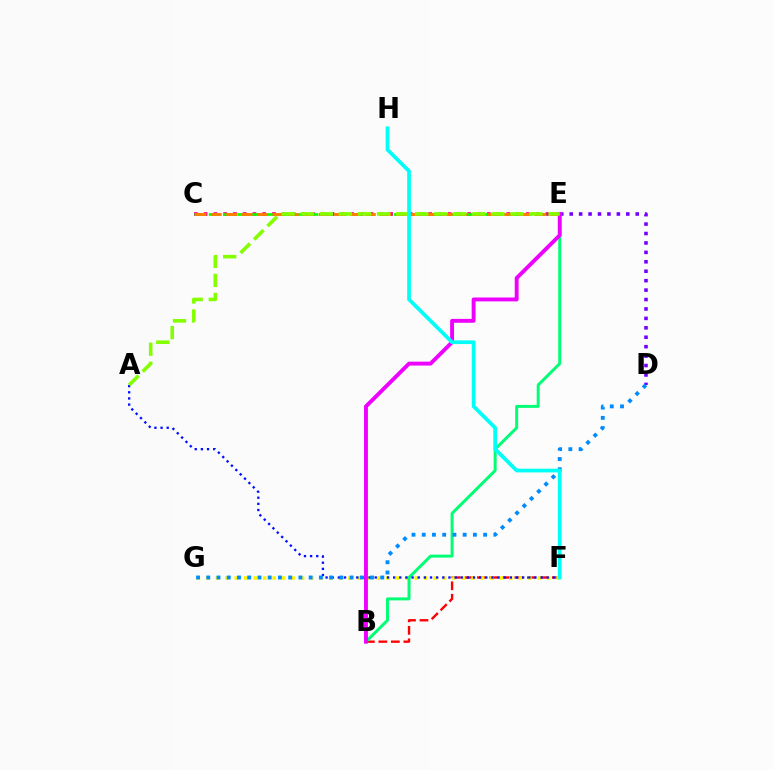{('C', 'E'): [{'color': '#ff0094', 'line_style': 'dotted', 'thickness': 2.65}, {'color': '#08ff00', 'line_style': 'dashed', 'thickness': 1.93}, {'color': '#ff7c00', 'line_style': 'dashed', 'thickness': 2.09}], ('B', 'F'): [{'color': '#ff0000', 'line_style': 'dashed', 'thickness': 1.7}], ('D', 'E'): [{'color': '#7200ff', 'line_style': 'dotted', 'thickness': 2.56}], ('F', 'G'): [{'color': '#fcf500', 'line_style': 'dotted', 'thickness': 2.57}], ('B', 'E'): [{'color': '#00ff74', 'line_style': 'solid', 'thickness': 2.15}, {'color': '#ee00ff', 'line_style': 'solid', 'thickness': 2.81}], ('A', 'F'): [{'color': '#0010ff', 'line_style': 'dotted', 'thickness': 1.67}], ('A', 'E'): [{'color': '#84ff00', 'line_style': 'dashed', 'thickness': 2.59}], ('D', 'G'): [{'color': '#008cff', 'line_style': 'dotted', 'thickness': 2.78}], ('F', 'H'): [{'color': '#00fff6', 'line_style': 'solid', 'thickness': 2.68}]}